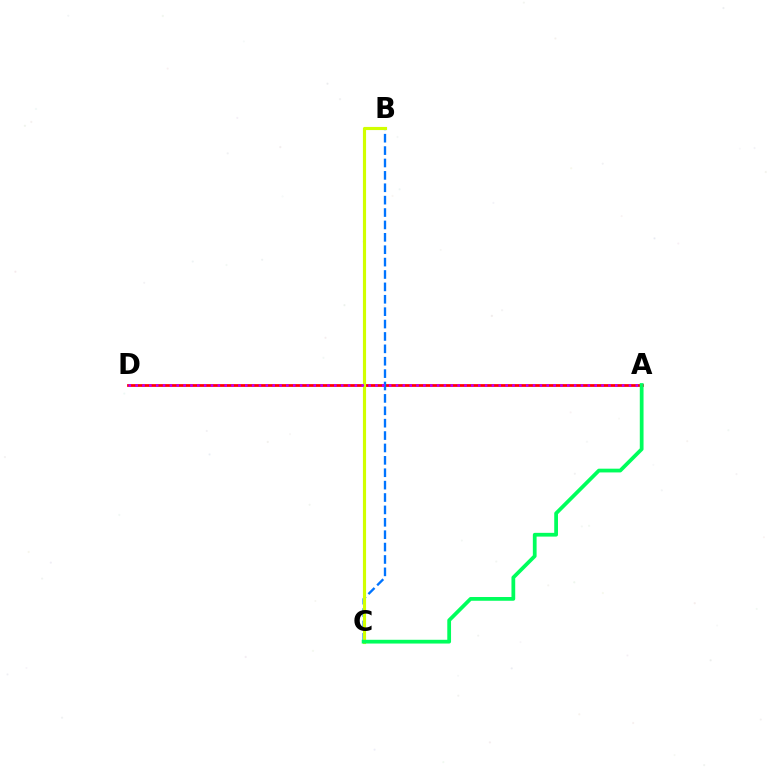{('A', 'D'): [{'color': '#ff0000', 'line_style': 'solid', 'thickness': 1.99}, {'color': '#b900ff', 'line_style': 'dotted', 'thickness': 1.86}], ('B', 'C'): [{'color': '#0074ff', 'line_style': 'dashed', 'thickness': 1.68}, {'color': '#d1ff00', 'line_style': 'solid', 'thickness': 2.26}], ('A', 'C'): [{'color': '#00ff5c', 'line_style': 'solid', 'thickness': 2.7}]}